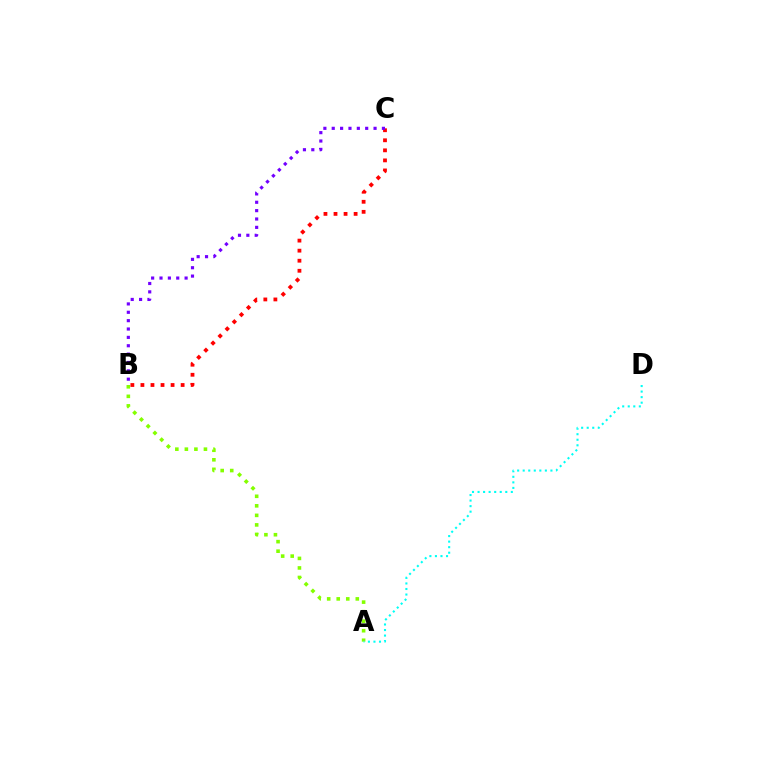{('A', 'B'): [{'color': '#84ff00', 'line_style': 'dotted', 'thickness': 2.59}], ('A', 'D'): [{'color': '#00fff6', 'line_style': 'dotted', 'thickness': 1.51}], ('B', 'C'): [{'color': '#ff0000', 'line_style': 'dotted', 'thickness': 2.73}, {'color': '#7200ff', 'line_style': 'dotted', 'thickness': 2.27}]}